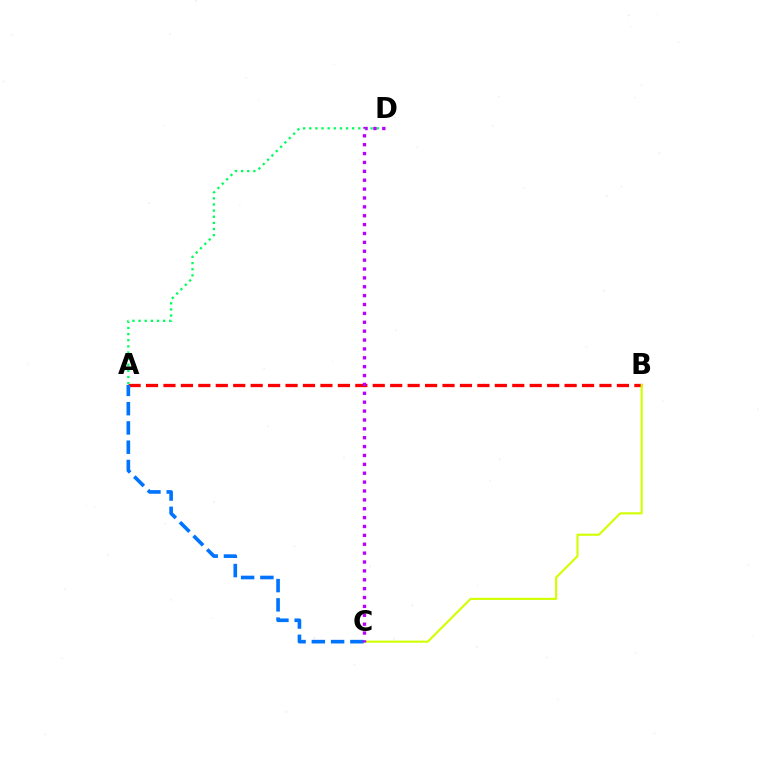{('A', 'B'): [{'color': '#ff0000', 'line_style': 'dashed', 'thickness': 2.37}], ('B', 'C'): [{'color': '#d1ff00', 'line_style': 'solid', 'thickness': 1.53}], ('A', 'C'): [{'color': '#0074ff', 'line_style': 'dashed', 'thickness': 2.62}], ('A', 'D'): [{'color': '#00ff5c', 'line_style': 'dotted', 'thickness': 1.67}], ('C', 'D'): [{'color': '#b900ff', 'line_style': 'dotted', 'thickness': 2.41}]}